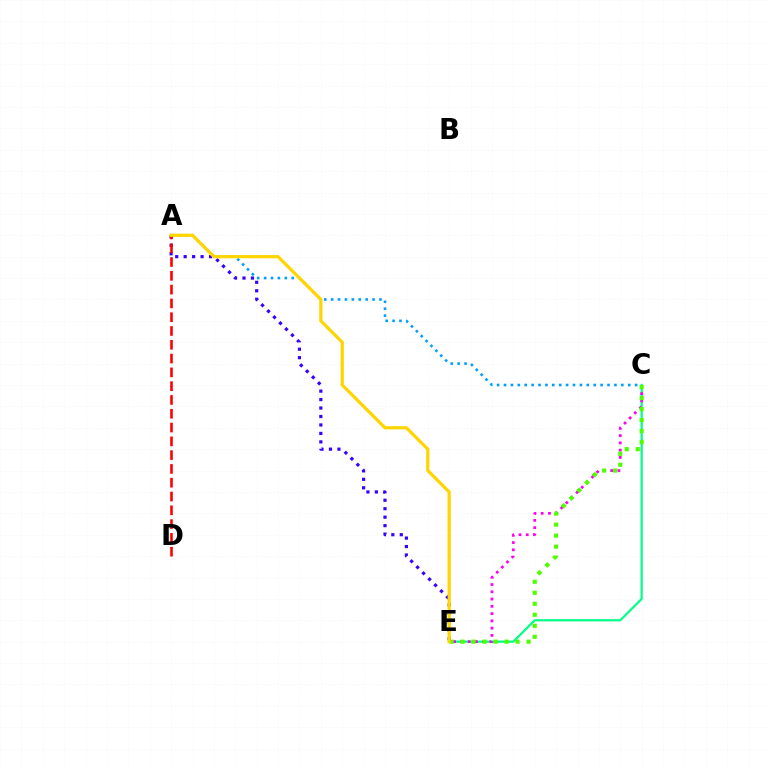{('C', 'E'): [{'color': '#00ff86', 'line_style': 'solid', 'thickness': 1.59}, {'color': '#ff00ed', 'line_style': 'dotted', 'thickness': 1.97}, {'color': '#4fff00', 'line_style': 'dotted', 'thickness': 2.99}], ('A', 'C'): [{'color': '#009eff', 'line_style': 'dotted', 'thickness': 1.87}], ('A', 'E'): [{'color': '#3700ff', 'line_style': 'dotted', 'thickness': 2.3}, {'color': '#ffd500', 'line_style': 'solid', 'thickness': 2.32}], ('A', 'D'): [{'color': '#ff0000', 'line_style': 'dashed', 'thickness': 1.87}]}